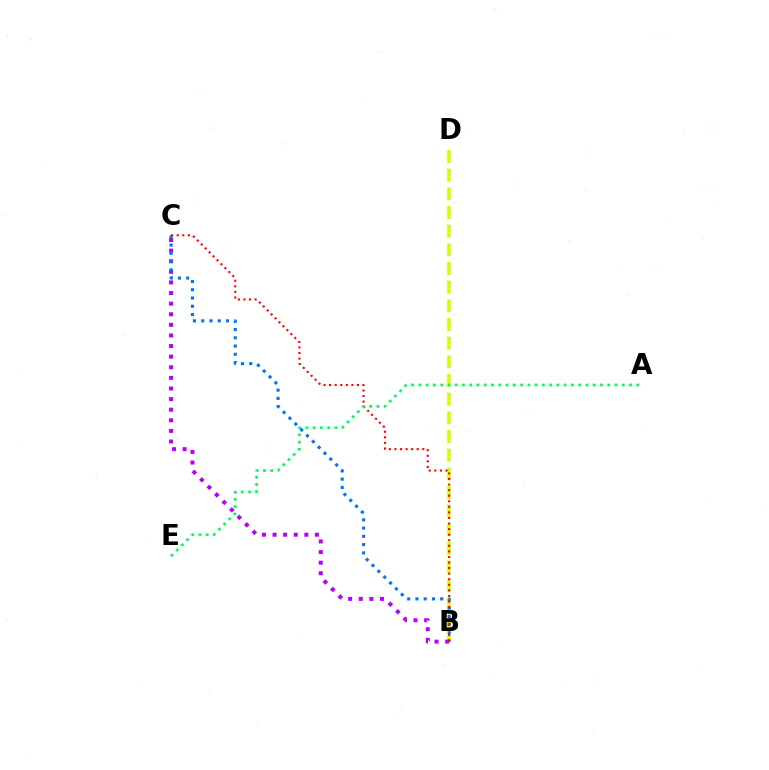{('B', 'D'): [{'color': '#d1ff00', 'line_style': 'dashed', 'thickness': 2.54}], ('B', 'C'): [{'color': '#b900ff', 'line_style': 'dotted', 'thickness': 2.88}, {'color': '#0074ff', 'line_style': 'dotted', 'thickness': 2.24}, {'color': '#ff0000', 'line_style': 'dotted', 'thickness': 1.51}], ('A', 'E'): [{'color': '#00ff5c', 'line_style': 'dotted', 'thickness': 1.97}]}